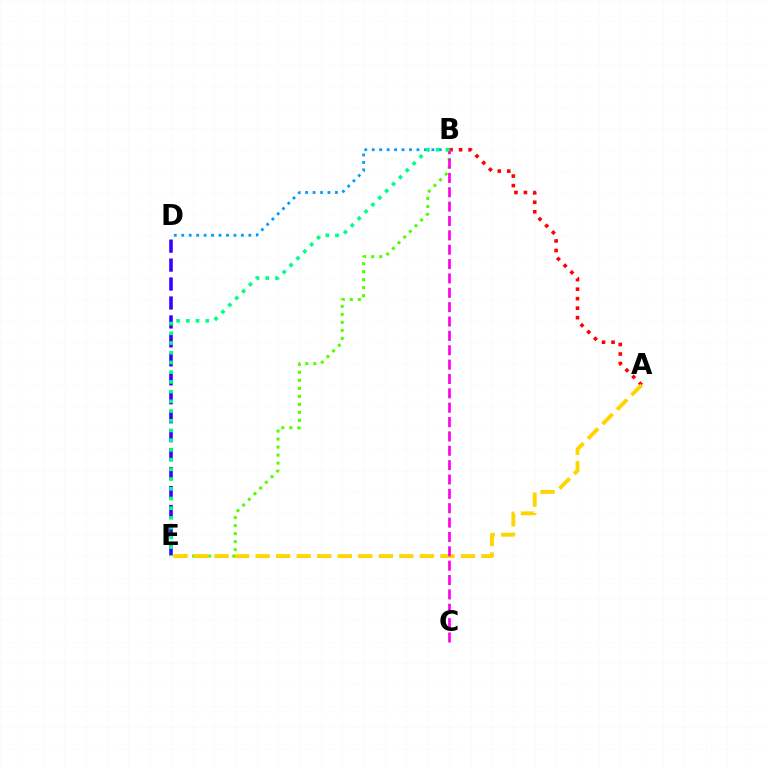{('B', 'D'): [{'color': '#009eff', 'line_style': 'dotted', 'thickness': 2.02}], ('A', 'B'): [{'color': '#ff0000', 'line_style': 'dotted', 'thickness': 2.58}], ('B', 'E'): [{'color': '#4fff00', 'line_style': 'dotted', 'thickness': 2.18}, {'color': '#00ff86', 'line_style': 'dotted', 'thickness': 2.64}], ('D', 'E'): [{'color': '#3700ff', 'line_style': 'dashed', 'thickness': 2.57}], ('A', 'E'): [{'color': '#ffd500', 'line_style': 'dashed', 'thickness': 2.79}], ('B', 'C'): [{'color': '#ff00ed', 'line_style': 'dashed', 'thickness': 1.95}]}